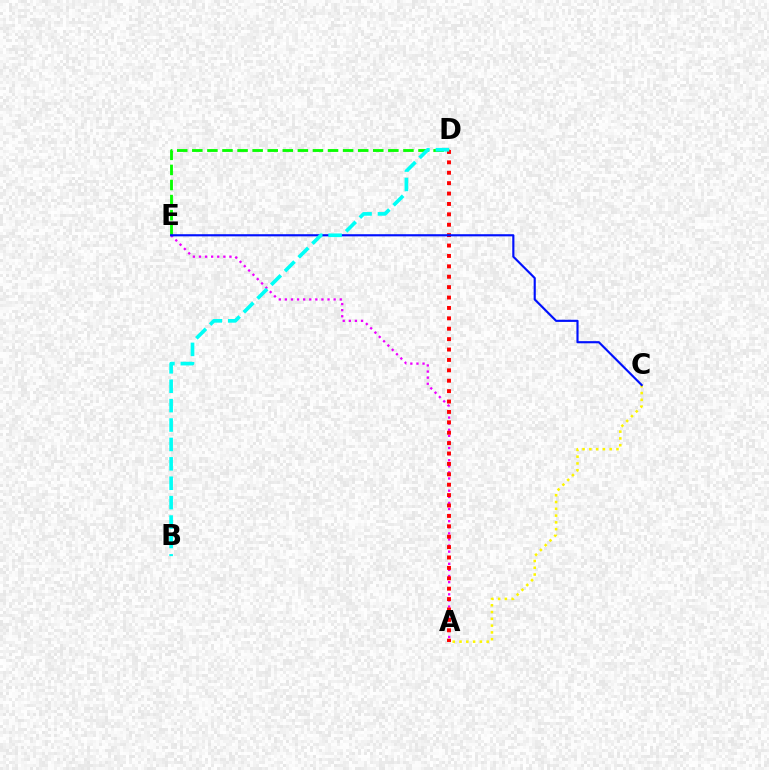{('A', 'E'): [{'color': '#ee00ff', 'line_style': 'dotted', 'thickness': 1.66}], ('D', 'E'): [{'color': '#08ff00', 'line_style': 'dashed', 'thickness': 2.05}], ('A', 'C'): [{'color': '#fcf500', 'line_style': 'dotted', 'thickness': 1.84}], ('A', 'D'): [{'color': '#ff0000', 'line_style': 'dotted', 'thickness': 2.83}], ('C', 'E'): [{'color': '#0010ff', 'line_style': 'solid', 'thickness': 1.55}], ('B', 'D'): [{'color': '#00fff6', 'line_style': 'dashed', 'thickness': 2.64}]}